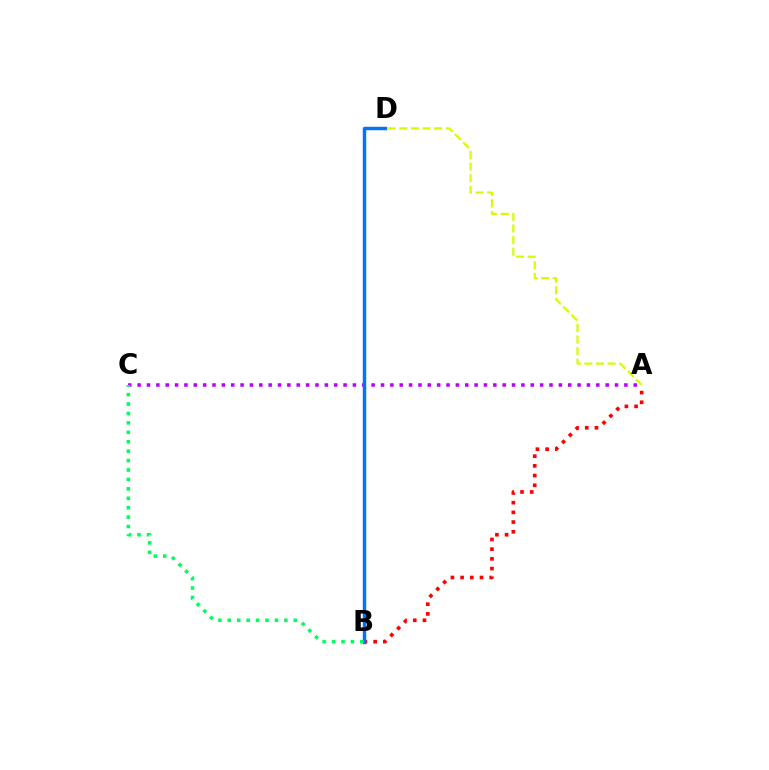{('A', 'B'): [{'color': '#ff0000', 'line_style': 'dotted', 'thickness': 2.63}], ('A', 'C'): [{'color': '#b900ff', 'line_style': 'dotted', 'thickness': 2.54}], ('B', 'D'): [{'color': '#0074ff', 'line_style': 'solid', 'thickness': 2.48}], ('A', 'D'): [{'color': '#d1ff00', 'line_style': 'dashed', 'thickness': 1.58}], ('B', 'C'): [{'color': '#00ff5c', 'line_style': 'dotted', 'thickness': 2.56}]}